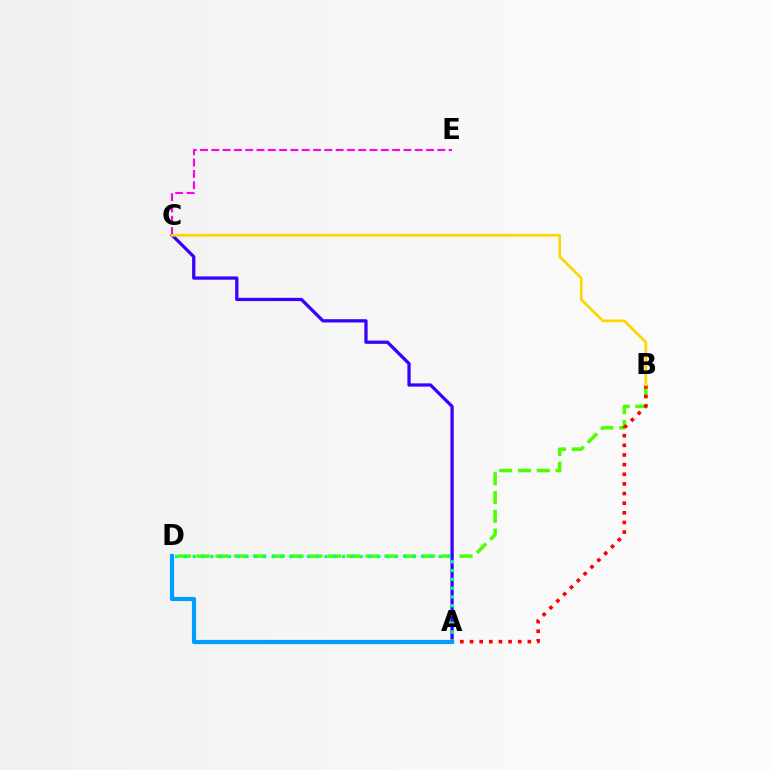{('B', 'D'): [{'color': '#4fff00', 'line_style': 'dashed', 'thickness': 2.55}], ('C', 'E'): [{'color': '#ff00ed', 'line_style': 'dashed', 'thickness': 1.54}], ('A', 'B'): [{'color': '#ff0000', 'line_style': 'dotted', 'thickness': 2.62}], ('A', 'C'): [{'color': '#3700ff', 'line_style': 'solid', 'thickness': 2.35}], ('A', 'D'): [{'color': '#00ff86', 'line_style': 'dotted', 'thickness': 2.39}, {'color': '#009eff', 'line_style': 'solid', 'thickness': 2.99}], ('B', 'C'): [{'color': '#ffd500', 'line_style': 'solid', 'thickness': 1.94}]}